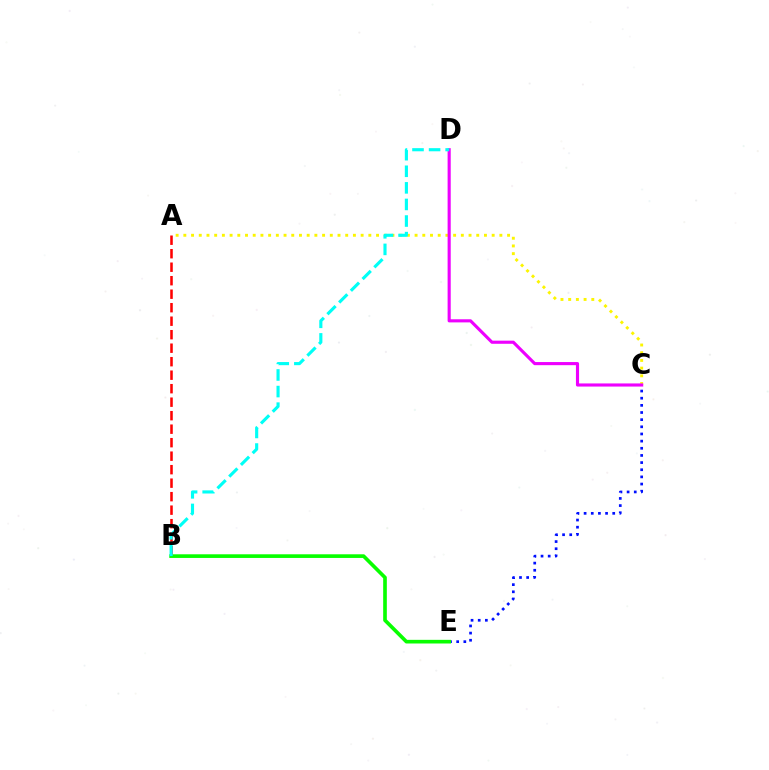{('A', 'C'): [{'color': '#fcf500', 'line_style': 'dotted', 'thickness': 2.09}], ('C', 'E'): [{'color': '#0010ff', 'line_style': 'dotted', 'thickness': 1.94}], ('A', 'B'): [{'color': '#ff0000', 'line_style': 'dashed', 'thickness': 1.83}], ('C', 'D'): [{'color': '#ee00ff', 'line_style': 'solid', 'thickness': 2.25}], ('B', 'E'): [{'color': '#08ff00', 'line_style': 'solid', 'thickness': 2.63}], ('B', 'D'): [{'color': '#00fff6', 'line_style': 'dashed', 'thickness': 2.25}]}